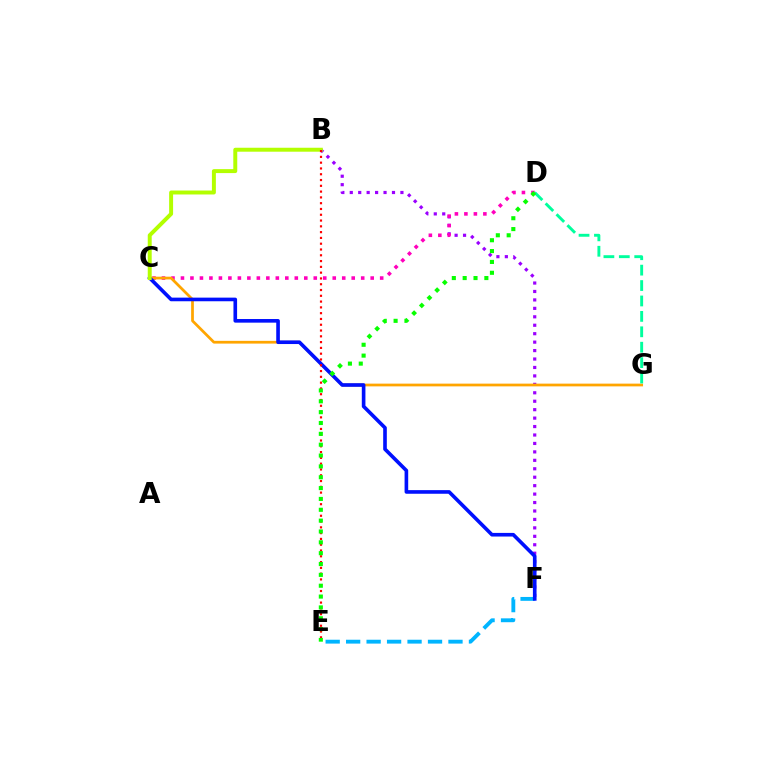{('B', 'F'): [{'color': '#9b00ff', 'line_style': 'dotted', 'thickness': 2.29}], ('E', 'F'): [{'color': '#00b5ff', 'line_style': 'dashed', 'thickness': 2.78}], ('C', 'D'): [{'color': '#ff00bd', 'line_style': 'dotted', 'thickness': 2.58}], ('C', 'G'): [{'color': '#ffa500', 'line_style': 'solid', 'thickness': 1.97}], ('D', 'G'): [{'color': '#00ff9d', 'line_style': 'dashed', 'thickness': 2.09}], ('C', 'F'): [{'color': '#0010ff', 'line_style': 'solid', 'thickness': 2.61}], ('B', 'C'): [{'color': '#b3ff00', 'line_style': 'solid', 'thickness': 2.85}], ('B', 'E'): [{'color': '#ff0000', 'line_style': 'dotted', 'thickness': 1.57}], ('D', 'E'): [{'color': '#08ff00', 'line_style': 'dotted', 'thickness': 2.95}]}